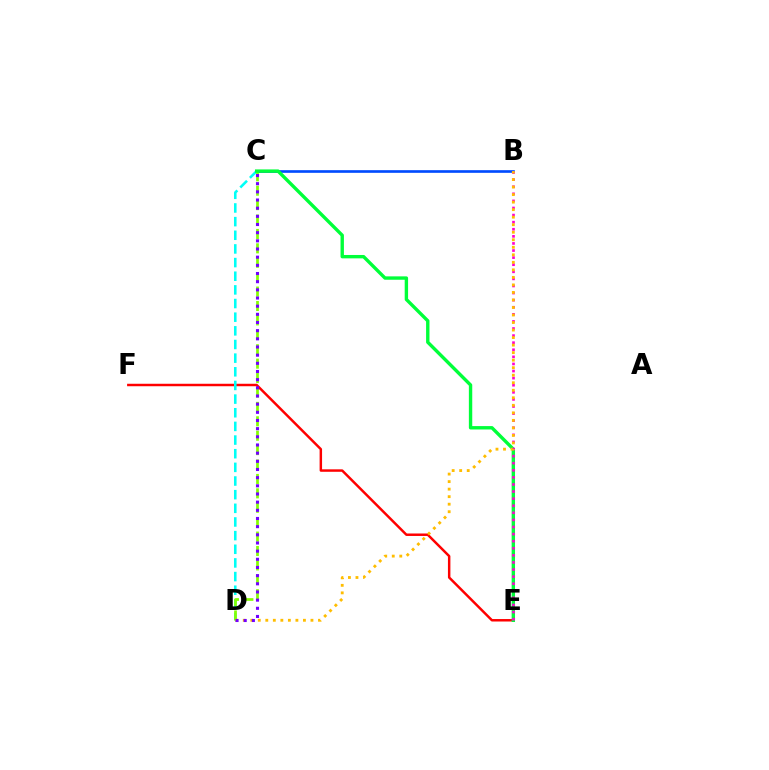{('E', 'F'): [{'color': '#ff0000', 'line_style': 'solid', 'thickness': 1.78}], ('C', 'D'): [{'color': '#00fff6', 'line_style': 'dashed', 'thickness': 1.85}, {'color': '#84ff00', 'line_style': 'dashed', 'thickness': 1.96}, {'color': '#7200ff', 'line_style': 'dotted', 'thickness': 2.22}], ('B', 'C'): [{'color': '#004bff', 'line_style': 'solid', 'thickness': 1.91}], ('C', 'E'): [{'color': '#00ff39', 'line_style': 'solid', 'thickness': 2.44}], ('B', 'E'): [{'color': '#ff00cf', 'line_style': 'dotted', 'thickness': 1.93}], ('B', 'D'): [{'color': '#ffbd00', 'line_style': 'dotted', 'thickness': 2.04}]}